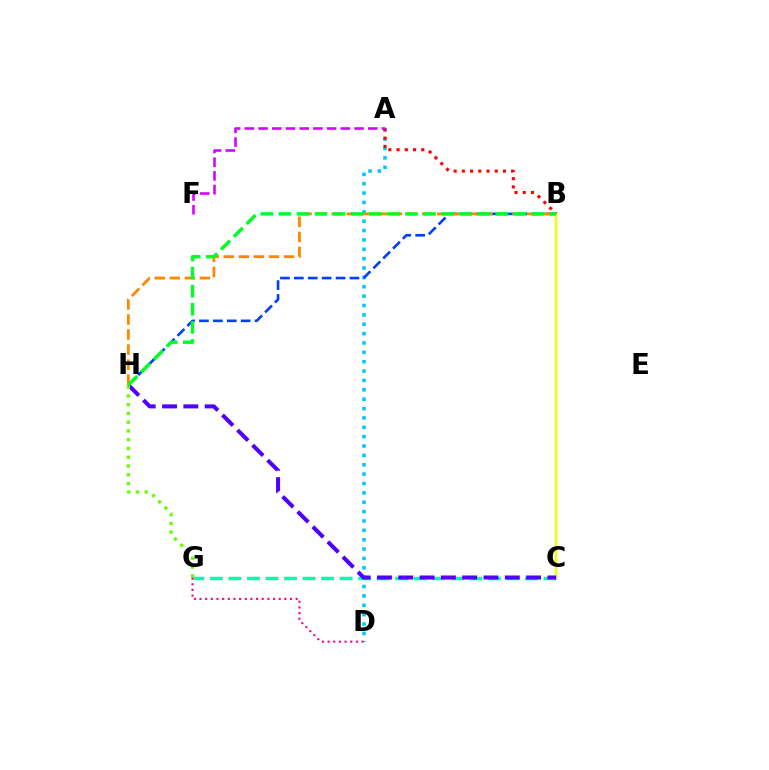{('A', 'D'): [{'color': '#00c7ff', 'line_style': 'dotted', 'thickness': 2.55}], ('B', 'H'): [{'color': '#003fff', 'line_style': 'dashed', 'thickness': 1.89}, {'color': '#ff8800', 'line_style': 'dashed', 'thickness': 2.05}, {'color': '#00ff27', 'line_style': 'dashed', 'thickness': 2.46}], ('B', 'C'): [{'color': '#eeff00', 'line_style': 'solid', 'thickness': 1.73}], ('C', 'G'): [{'color': '#00ffaf', 'line_style': 'dashed', 'thickness': 2.52}], ('A', 'B'): [{'color': '#ff0000', 'line_style': 'dotted', 'thickness': 2.24}], ('C', 'H'): [{'color': '#4f00ff', 'line_style': 'dashed', 'thickness': 2.89}], ('G', 'H'): [{'color': '#66ff00', 'line_style': 'dotted', 'thickness': 2.38}], ('A', 'F'): [{'color': '#d600ff', 'line_style': 'dashed', 'thickness': 1.86}], ('D', 'G'): [{'color': '#ff00a0', 'line_style': 'dotted', 'thickness': 1.54}]}